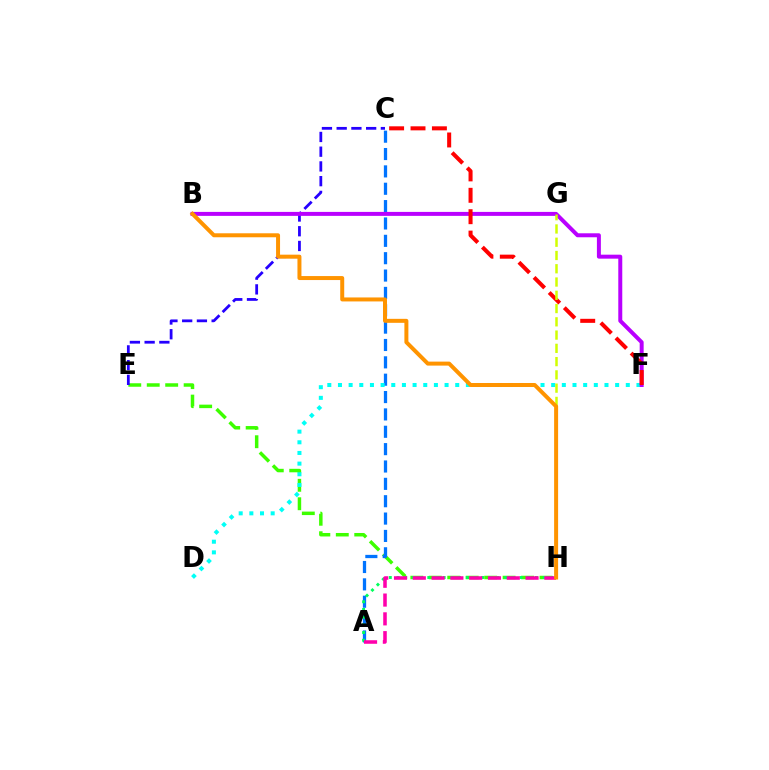{('E', 'H'): [{'color': '#3dff00', 'line_style': 'dashed', 'thickness': 2.51}], ('A', 'C'): [{'color': '#0074ff', 'line_style': 'dashed', 'thickness': 2.36}], ('D', 'F'): [{'color': '#00fff6', 'line_style': 'dotted', 'thickness': 2.9}], ('C', 'E'): [{'color': '#2500ff', 'line_style': 'dashed', 'thickness': 2.0}], ('B', 'F'): [{'color': '#b900ff', 'line_style': 'solid', 'thickness': 2.86}], ('C', 'F'): [{'color': '#ff0000', 'line_style': 'dashed', 'thickness': 2.91}], ('A', 'H'): [{'color': '#00ff5c', 'line_style': 'dotted', 'thickness': 2.09}, {'color': '#ff00ac', 'line_style': 'dashed', 'thickness': 2.55}], ('G', 'H'): [{'color': '#d1ff00', 'line_style': 'dashed', 'thickness': 1.8}], ('B', 'H'): [{'color': '#ff9400', 'line_style': 'solid', 'thickness': 2.87}]}